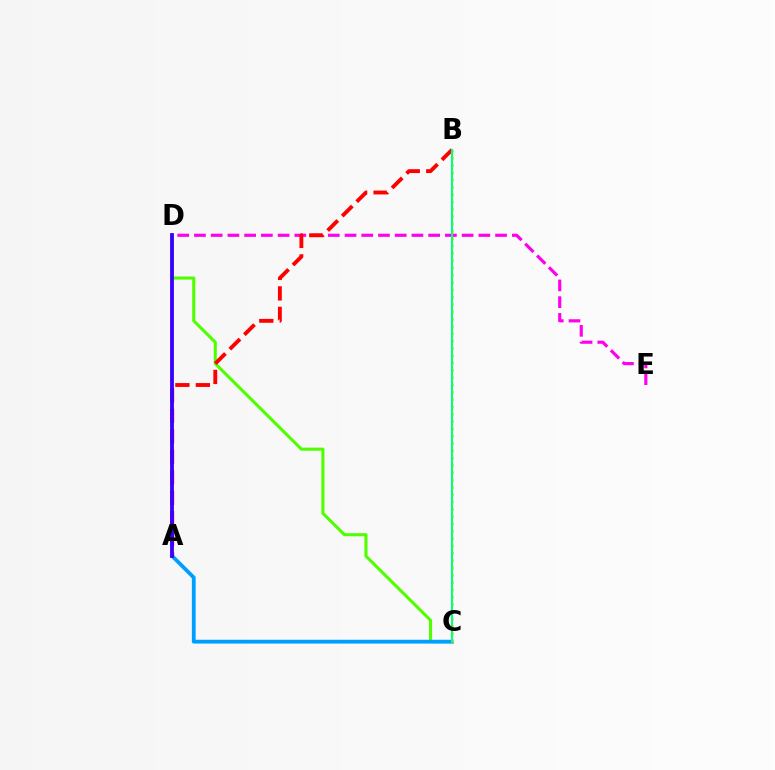{('C', 'D'): [{'color': '#4fff00', 'line_style': 'solid', 'thickness': 2.21}], ('D', 'E'): [{'color': '#ff00ed', 'line_style': 'dashed', 'thickness': 2.27}], ('A', 'C'): [{'color': '#009eff', 'line_style': 'solid', 'thickness': 2.73}], ('A', 'B'): [{'color': '#ff0000', 'line_style': 'dashed', 'thickness': 2.78}], ('B', 'C'): [{'color': '#ffd500', 'line_style': 'dotted', 'thickness': 1.99}, {'color': '#00ff86', 'line_style': 'solid', 'thickness': 1.53}], ('A', 'D'): [{'color': '#3700ff', 'line_style': 'solid', 'thickness': 2.73}]}